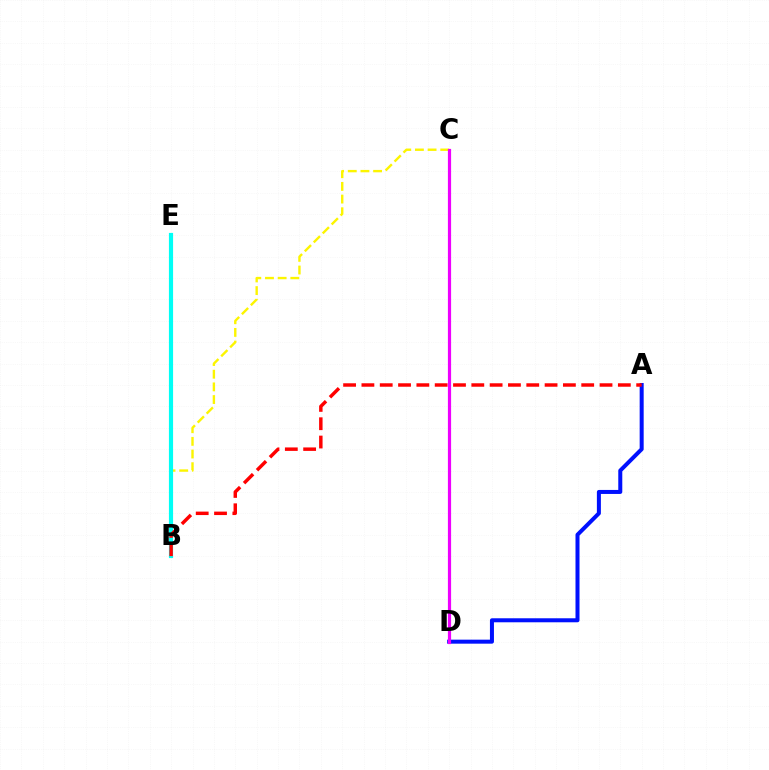{('B', 'C'): [{'color': '#fcf500', 'line_style': 'dashed', 'thickness': 1.72}], ('B', 'E'): [{'color': '#00fff6', 'line_style': 'solid', 'thickness': 3.0}], ('A', 'D'): [{'color': '#0010ff', 'line_style': 'solid', 'thickness': 2.89}], ('A', 'B'): [{'color': '#ff0000', 'line_style': 'dashed', 'thickness': 2.49}], ('C', 'D'): [{'color': '#08ff00', 'line_style': 'dotted', 'thickness': 2.14}, {'color': '#ee00ff', 'line_style': 'solid', 'thickness': 2.3}]}